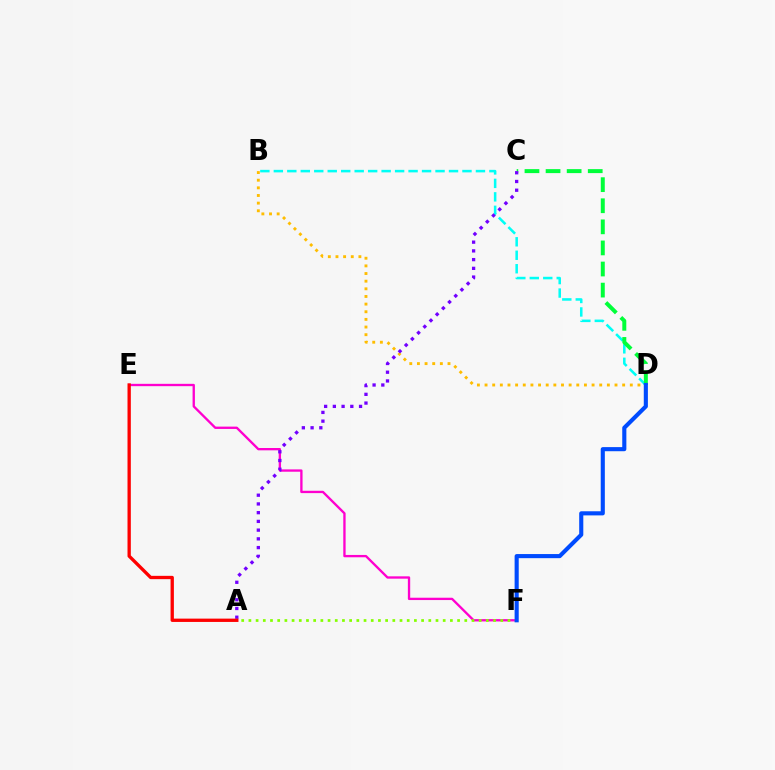{('E', 'F'): [{'color': '#ff00cf', 'line_style': 'solid', 'thickness': 1.68}], ('B', 'D'): [{'color': '#00fff6', 'line_style': 'dashed', 'thickness': 1.83}, {'color': '#ffbd00', 'line_style': 'dotted', 'thickness': 2.08}], ('C', 'D'): [{'color': '#00ff39', 'line_style': 'dashed', 'thickness': 2.87}], ('A', 'F'): [{'color': '#84ff00', 'line_style': 'dotted', 'thickness': 1.96}], ('A', 'C'): [{'color': '#7200ff', 'line_style': 'dotted', 'thickness': 2.37}], ('A', 'E'): [{'color': '#ff0000', 'line_style': 'solid', 'thickness': 2.39}], ('D', 'F'): [{'color': '#004bff', 'line_style': 'solid', 'thickness': 2.96}]}